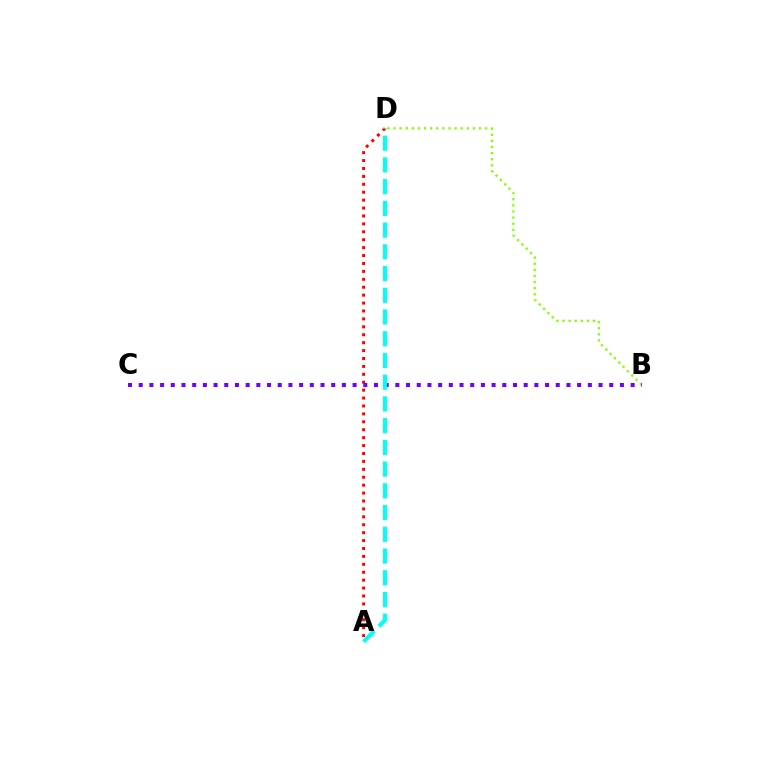{('B', 'D'): [{'color': '#84ff00', 'line_style': 'dotted', 'thickness': 1.66}], ('A', 'D'): [{'color': '#ff0000', 'line_style': 'dotted', 'thickness': 2.15}, {'color': '#00fff6', 'line_style': 'dashed', 'thickness': 2.95}], ('B', 'C'): [{'color': '#7200ff', 'line_style': 'dotted', 'thickness': 2.91}]}